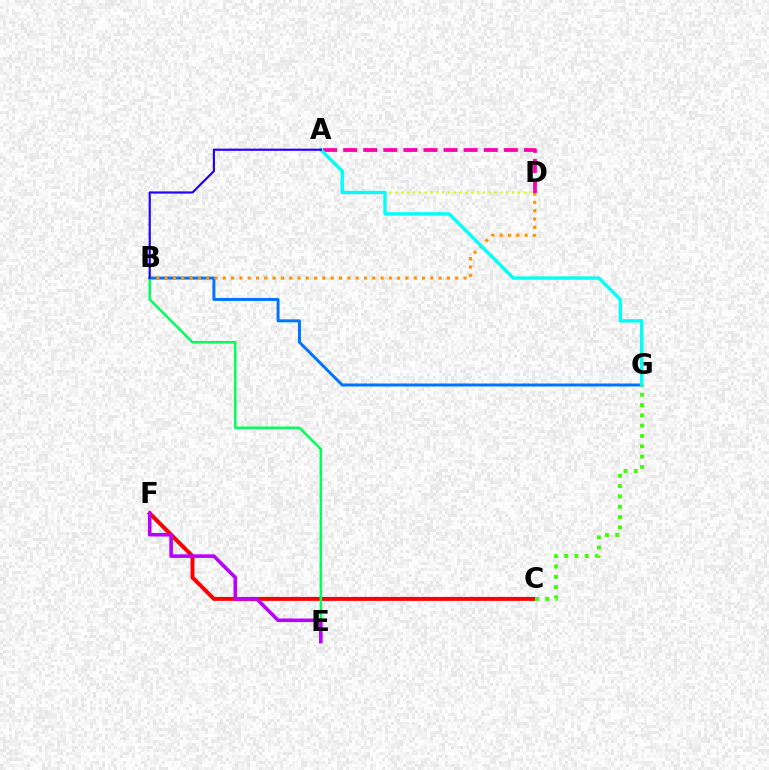{('A', 'D'): [{'color': '#d1ff00', 'line_style': 'dotted', 'thickness': 1.58}, {'color': '#ff00ac', 'line_style': 'dashed', 'thickness': 2.73}], ('C', 'F'): [{'color': '#ff0000', 'line_style': 'solid', 'thickness': 2.84}], ('B', 'G'): [{'color': '#0074ff', 'line_style': 'solid', 'thickness': 2.15}], ('B', 'D'): [{'color': '#ff9400', 'line_style': 'dotted', 'thickness': 2.26}], ('A', 'G'): [{'color': '#00fff6', 'line_style': 'solid', 'thickness': 2.42}], ('C', 'G'): [{'color': '#3dff00', 'line_style': 'dotted', 'thickness': 2.8}], ('B', 'E'): [{'color': '#00ff5c', 'line_style': 'solid', 'thickness': 1.78}], ('A', 'B'): [{'color': '#2500ff', 'line_style': 'solid', 'thickness': 1.58}], ('E', 'F'): [{'color': '#b900ff', 'line_style': 'solid', 'thickness': 2.57}]}